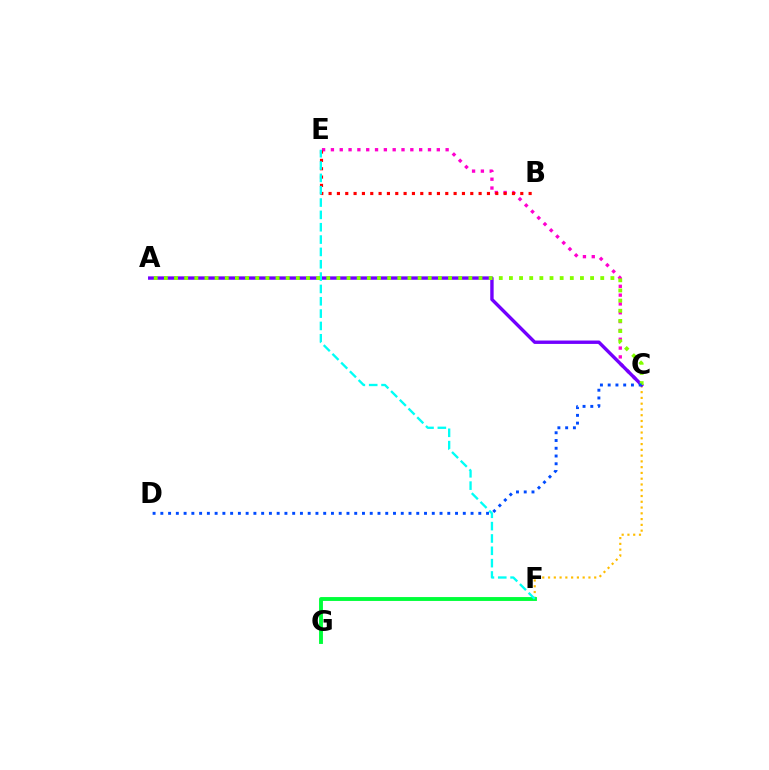{('C', 'E'): [{'color': '#ff00cf', 'line_style': 'dotted', 'thickness': 2.4}], ('B', 'E'): [{'color': '#ff0000', 'line_style': 'dotted', 'thickness': 2.26}], ('C', 'F'): [{'color': '#ffbd00', 'line_style': 'dotted', 'thickness': 1.57}], ('F', 'G'): [{'color': '#00ff39', 'line_style': 'solid', 'thickness': 2.79}], ('A', 'C'): [{'color': '#7200ff', 'line_style': 'solid', 'thickness': 2.44}, {'color': '#84ff00', 'line_style': 'dotted', 'thickness': 2.76}], ('E', 'F'): [{'color': '#00fff6', 'line_style': 'dashed', 'thickness': 1.68}], ('C', 'D'): [{'color': '#004bff', 'line_style': 'dotted', 'thickness': 2.11}]}